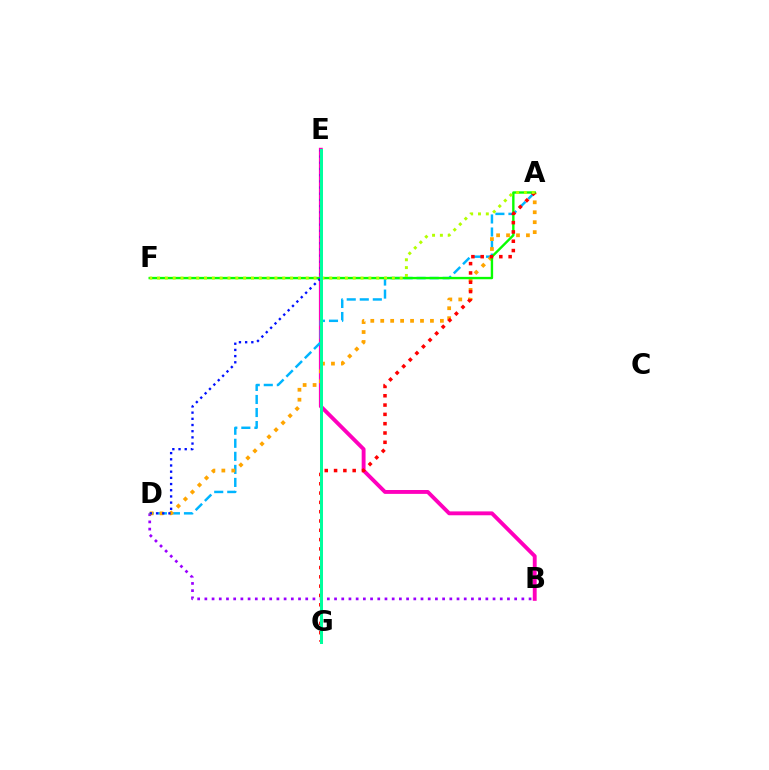{('B', 'E'): [{'color': '#ff00bd', 'line_style': 'solid', 'thickness': 2.79}], ('B', 'D'): [{'color': '#9b00ff', 'line_style': 'dotted', 'thickness': 1.96}], ('A', 'D'): [{'color': '#00b5ff', 'line_style': 'dashed', 'thickness': 1.77}, {'color': '#ffa500', 'line_style': 'dotted', 'thickness': 2.7}], ('A', 'F'): [{'color': '#08ff00', 'line_style': 'solid', 'thickness': 1.71}, {'color': '#b3ff00', 'line_style': 'dotted', 'thickness': 2.13}], ('A', 'G'): [{'color': '#ff0000', 'line_style': 'dotted', 'thickness': 2.53}], ('D', 'E'): [{'color': '#0010ff', 'line_style': 'dotted', 'thickness': 1.68}], ('E', 'G'): [{'color': '#00ff9d', 'line_style': 'solid', 'thickness': 2.17}]}